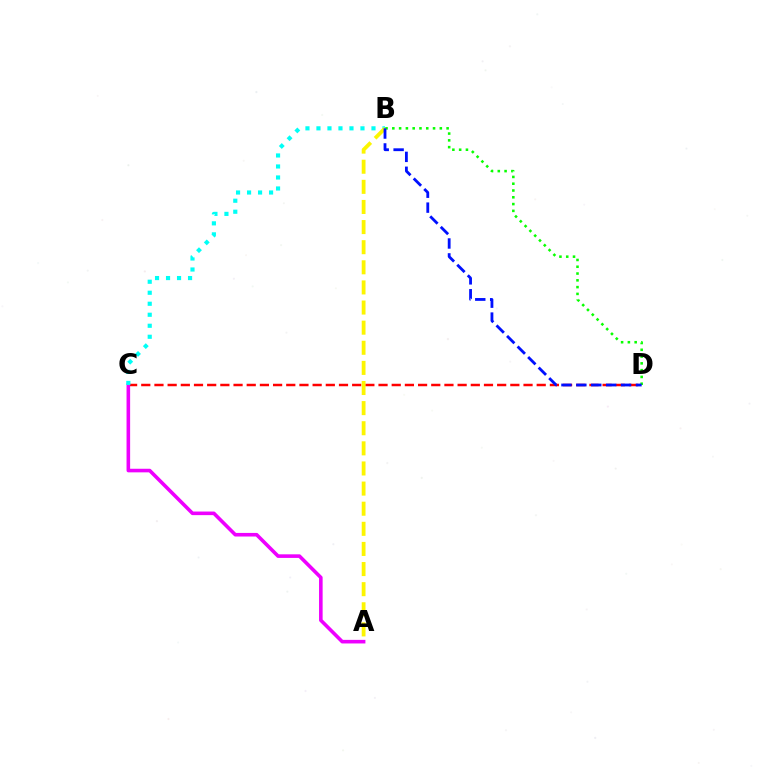{('C', 'D'): [{'color': '#ff0000', 'line_style': 'dashed', 'thickness': 1.79}], ('A', 'C'): [{'color': '#ee00ff', 'line_style': 'solid', 'thickness': 2.59}], ('B', 'C'): [{'color': '#00fff6', 'line_style': 'dotted', 'thickness': 2.99}], ('B', 'D'): [{'color': '#08ff00', 'line_style': 'dotted', 'thickness': 1.84}, {'color': '#0010ff', 'line_style': 'dashed', 'thickness': 2.02}], ('A', 'B'): [{'color': '#fcf500', 'line_style': 'dashed', 'thickness': 2.73}]}